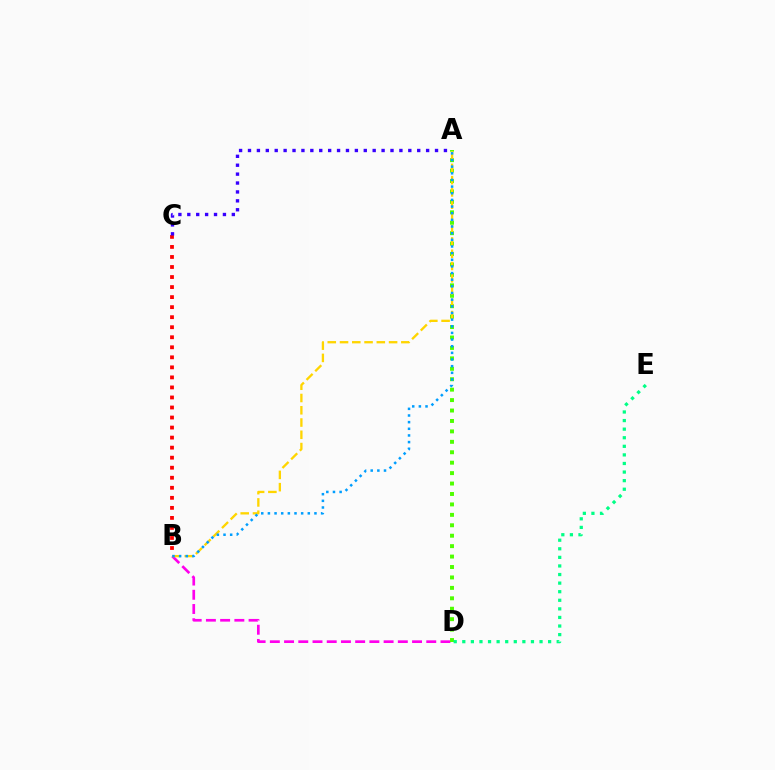{('B', 'D'): [{'color': '#ff00ed', 'line_style': 'dashed', 'thickness': 1.93}], ('A', 'D'): [{'color': '#4fff00', 'line_style': 'dotted', 'thickness': 2.83}], ('A', 'B'): [{'color': '#ffd500', 'line_style': 'dashed', 'thickness': 1.67}, {'color': '#009eff', 'line_style': 'dotted', 'thickness': 1.81}], ('D', 'E'): [{'color': '#00ff86', 'line_style': 'dotted', 'thickness': 2.33}], ('B', 'C'): [{'color': '#ff0000', 'line_style': 'dotted', 'thickness': 2.73}], ('A', 'C'): [{'color': '#3700ff', 'line_style': 'dotted', 'thickness': 2.42}]}